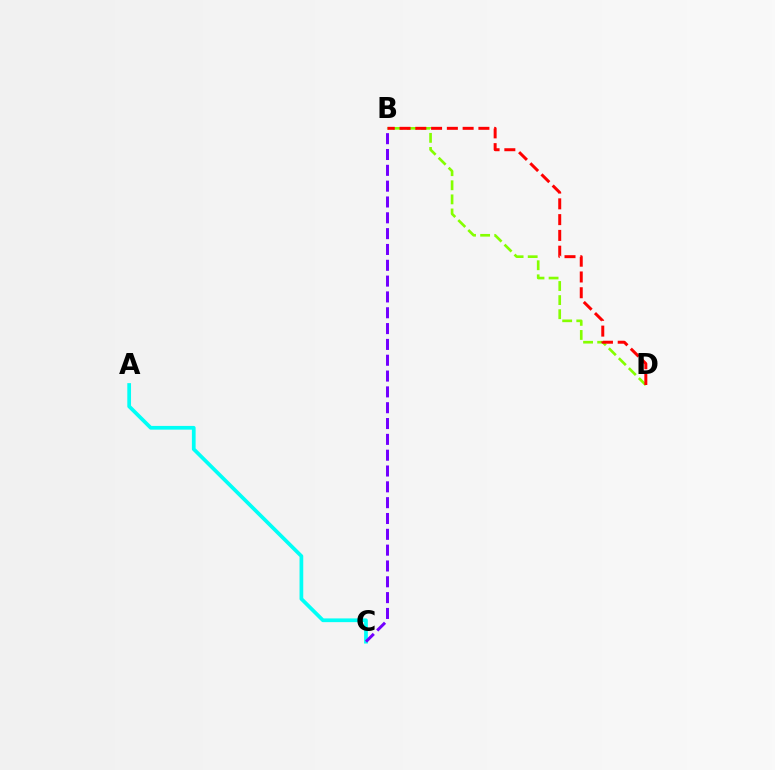{('A', 'C'): [{'color': '#00fff6', 'line_style': 'solid', 'thickness': 2.68}], ('B', 'D'): [{'color': '#84ff00', 'line_style': 'dashed', 'thickness': 1.91}, {'color': '#ff0000', 'line_style': 'dashed', 'thickness': 2.14}], ('B', 'C'): [{'color': '#7200ff', 'line_style': 'dashed', 'thickness': 2.15}]}